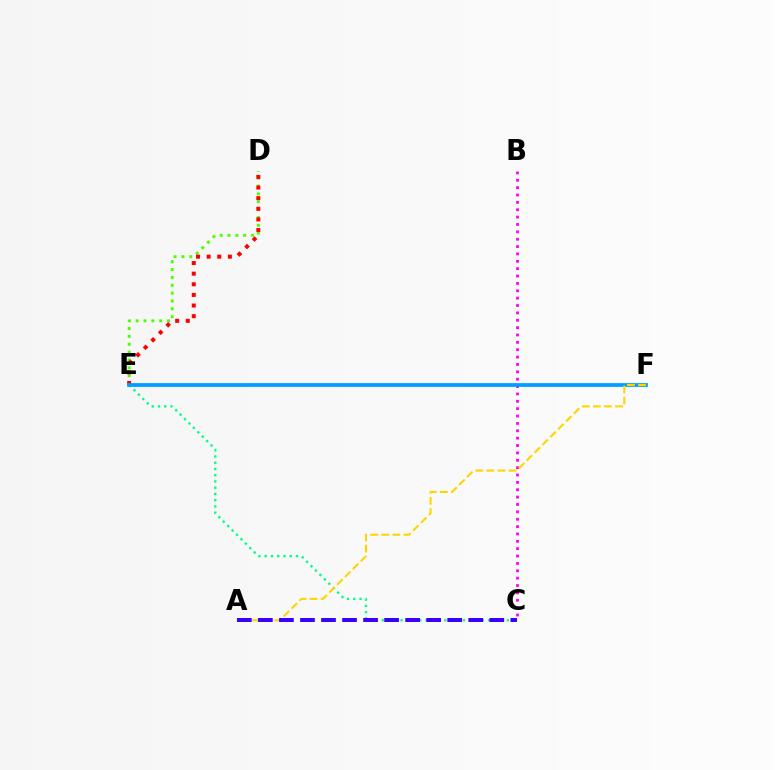{('C', 'E'): [{'color': '#00ff86', 'line_style': 'dotted', 'thickness': 1.7}], ('D', 'E'): [{'color': '#4fff00', 'line_style': 'dotted', 'thickness': 2.13}, {'color': '#ff0000', 'line_style': 'dotted', 'thickness': 2.89}], ('B', 'C'): [{'color': '#ff00ed', 'line_style': 'dotted', 'thickness': 2.0}], ('E', 'F'): [{'color': '#009eff', 'line_style': 'solid', 'thickness': 2.7}], ('A', 'F'): [{'color': '#ffd500', 'line_style': 'dashed', 'thickness': 1.51}], ('A', 'C'): [{'color': '#3700ff', 'line_style': 'dashed', 'thickness': 2.86}]}